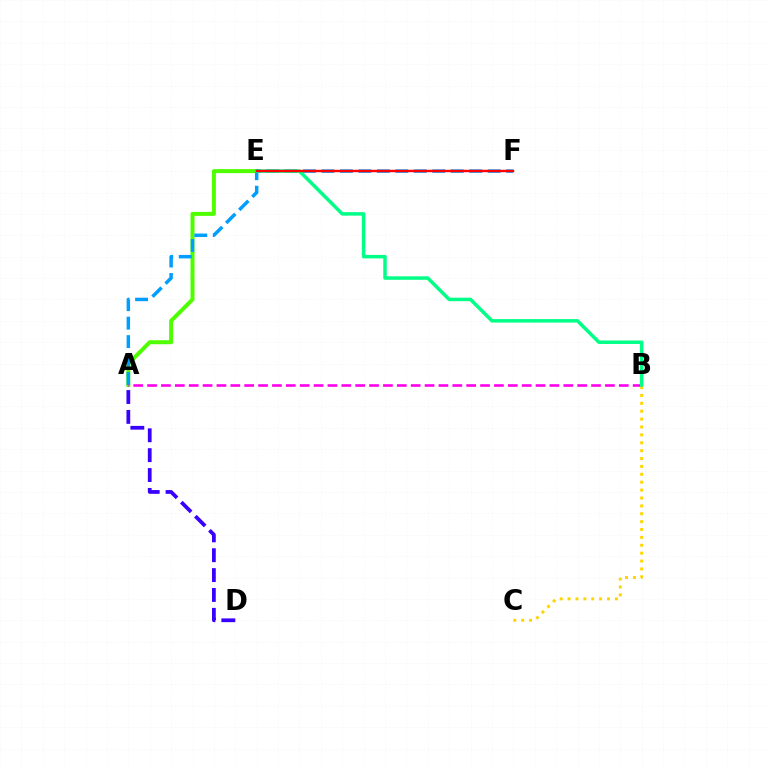{('A', 'D'): [{'color': '#3700ff', 'line_style': 'dashed', 'thickness': 2.7}], ('A', 'E'): [{'color': '#4fff00', 'line_style': 'solid', 'thickness': 2.88}], ('A', 'F'): [{'color': '#009eff', 'line_style': 'dashed', 'thickness': 2.51}], ('A', 'B'): [{'color': '#ff00ed', 'line_style': 'dashed', 'thickness': 1.88}], ('B', 'C'): [{'color': '#ffd500', 'line_style': 'dotted', 'thickness': 2.14}], ('B', 'E'): [{'color': '#00ff86', 'line_style': 'solid', 'thickness': 2.51}], ('E', 'F'): [{'color': '#ff0000', 'line_style': 'solid', 'thickness': 1.75}]}